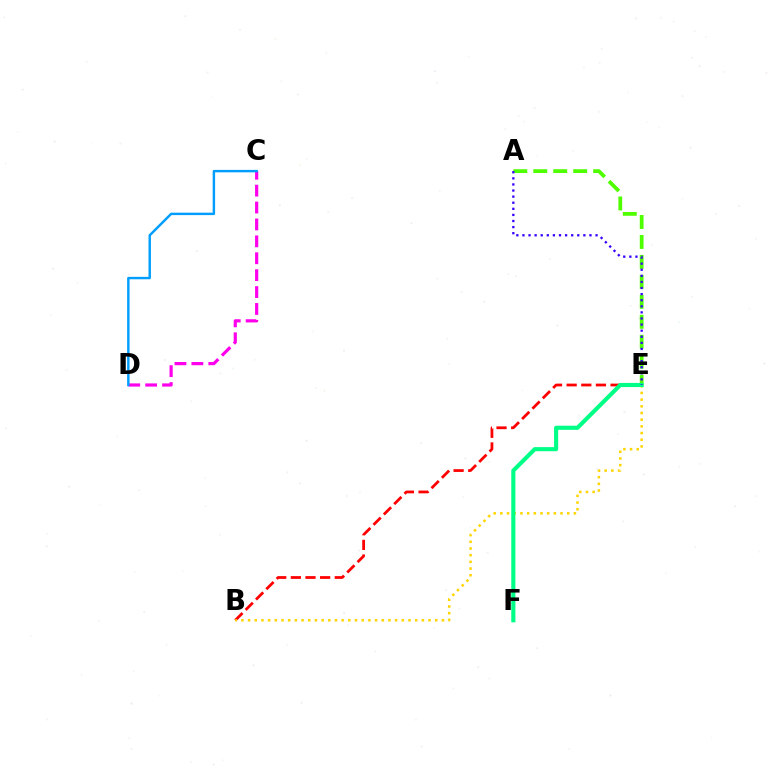{('C', 'D'): [{'color': '#ff00ed', 'line_style': 'dashed', 'thickness': 2.3}, {'color': '#009eff', 'line_style': 'solid', 'thickness': 1.75}], ('A', 'E'): [{'color': '#4fff00', 'line_style': 'dashed', 'thickness': 2.71}, {'color': '#3700ff', 'line_style': 'dotted', 'thickness': 1.66}], ('B', 'E'): [{'color': '#ff0000', 'line_style': 'dashed', 'thickness': 1.99}, {'color': '#ffd500', 'line_style': 'dotted', 'thickness': 1.82}], ('E', 'F'): [{'color': '#00ff86', 'line_style': 'solid', 'thickness': 2.97}]}